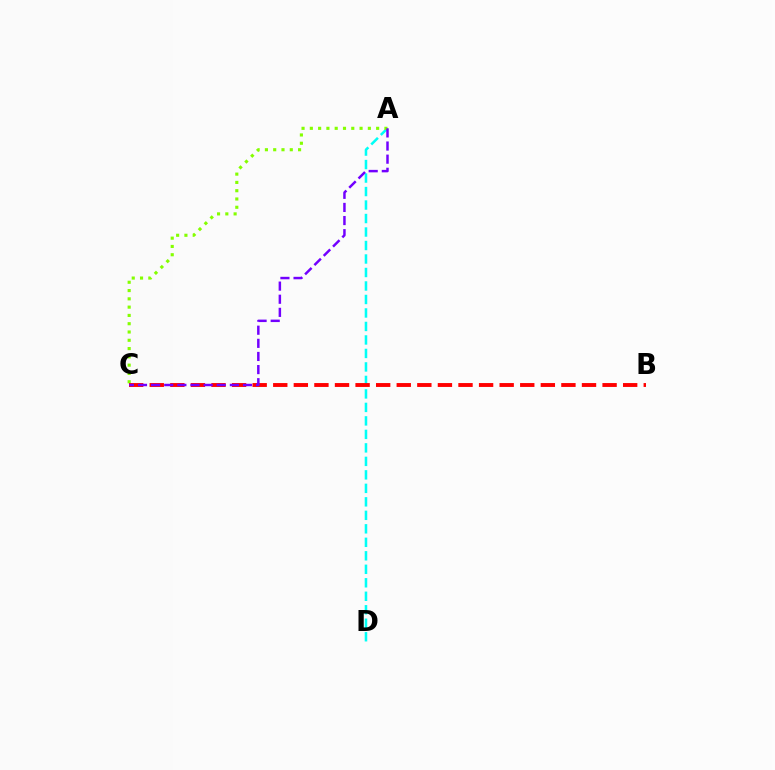{('A', 'D'): [{'color': '#00fff6', 'line_style': 'dashed', 'thickness': 1.83}], ('A', 'C'): [{'color': '#84ff00', 'line_style': 'dotted', 'thickness': 2.25}, {'color': '#7200ff', 'line_style': 'dashed', 'thickness': 1.78}], ('B', 'C'): [{'color': '#ff0000', 'line_style': 'dashed', 'thickness': 2.8}]}